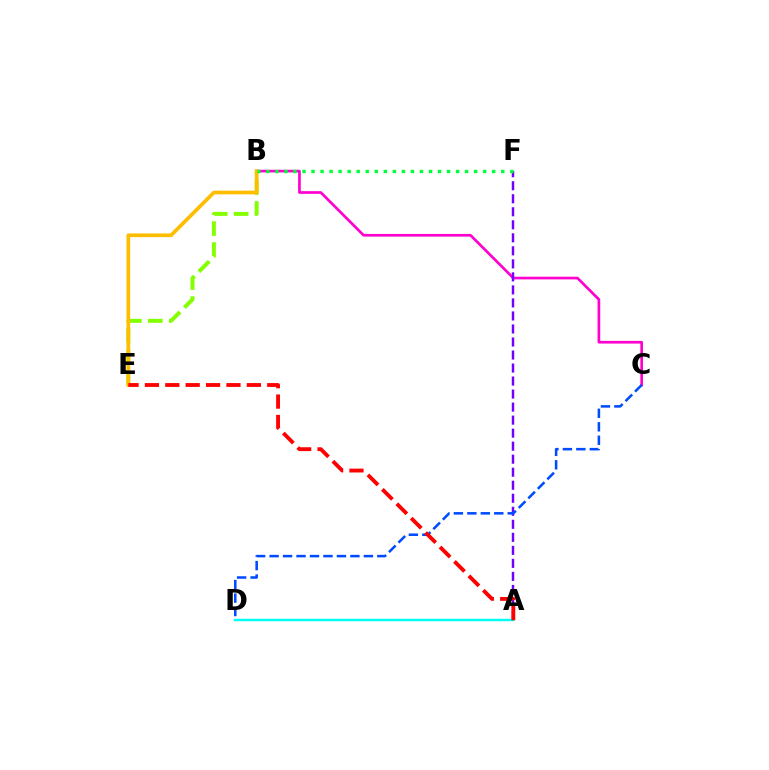{('B', 'E'): [{'color': '#84ff00', 'line_style': 'dashed', 'thickness': 2.85}, {'color': '#ffbd00', 'line_style': 'solid', 'thickness': 2.66}], ('B', 'C'): [{'color': '#ff00cf', 'line_style': 'solid', 'thickness': 1.93}], ('A', 'F'): [{'color': '#7200ff', 'line_style': 'dashed', 'thickness': 1.77}], ('B', 'F'): [{'color': '#00ff39', 'line_style': 'dotted', 'thickness': 2.45}], ('A', 'D'): [{'color': '#00fff6', 'line_style': 'solid', 'thickness': 1.77}], ('C', 'D'): [{'color': '#004bff', 'line_style': 'dashed', 'thickness': 1.83}], ('A', 'E'): [{'color': '#ff0000', 'line_style': 'dashed', 'thickness': 2.77}]}